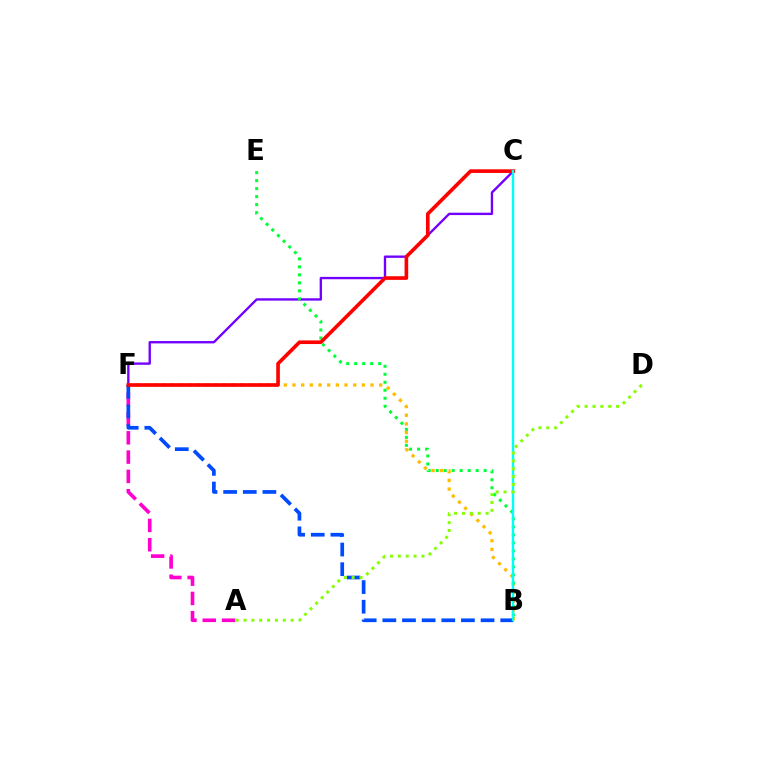{('A', 'F'): [{'color': '#ff00cf', 'line_style': 'dashed', 'thickness': 2.62}], ('C', 'F'): [{'color': '#7200ff', 'line_style': 'solid', 'thickness': 1.7}, {'color': '#ff0000', 'line_style': 'solid', 'thickness': 2.62}], ('B', 'F'): [{'color': '#ffbd00', 'line_style': 'dotted', 'thickness': 2.36}, {'color': '#004bff', 'line_style': 'dashed', 'thickness': 2.67}], ('B', 'E'): [{'color': '#00ff39', 'line_style': 'dotted', 'thickness': 2.17}], ('B', 'C'): [{'color': '#00fff6', 'line_style': 'solid', 'thickness': 1.74}], ('A', 'D'): [{'color': '#84ff00', 'line_style': 'dotted', 'thickness': 2.14}]}